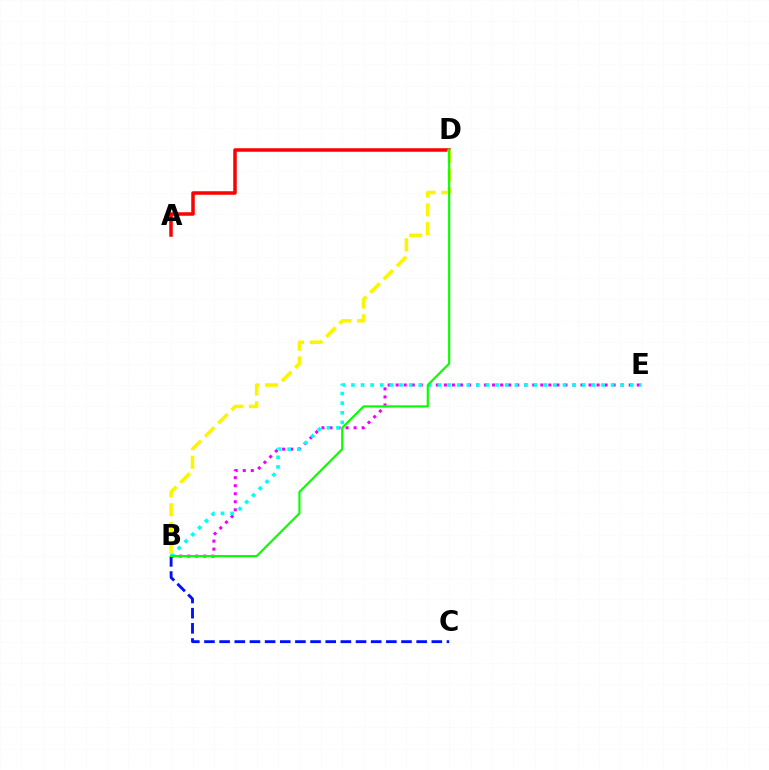{('B', 'E'): [{'color': '#ee00ff', 'line_style': 'dotted', 'thickness': 2.18}, {'color': '#00fff6', 'line_style': 'dotted', 'thickness': 2.61}], ('B', 'C'): [{'color': '#0010ff', 'line_style': 'dashed', 'thickness': 2.06}], ('A', 'D'): [{'color': '#ff0000', 'line_style': 'solid', 'thickness': 2.52}], ('B', 'D'): [{'color': '#fcf500', 'line_style': 'dashed', 'thickness': 2.55}, {'color': '#08ff00', 'line_style': 'solid', 'thickness': 1.56}]}